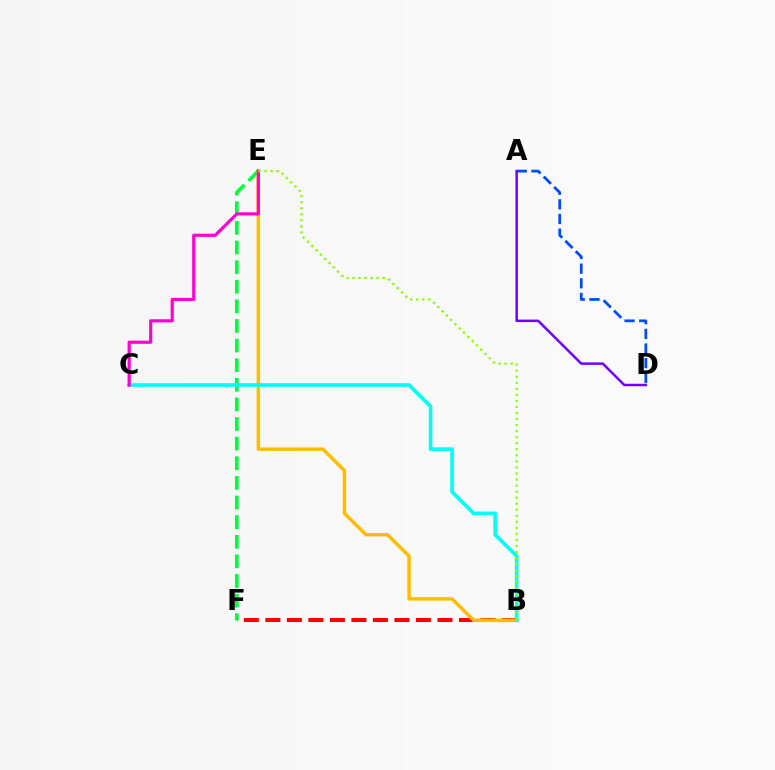{('E', 'F'): [{'color': '#00ff39', 'line_style': 'dashed', 'thickness': 2.67}], ('B', 'F'): [{'color': '#ff0000', 'line_style': 'dashed', 'thickness': 2.92}], ('A', 'D'): [{'color': '#004bff', 'line_style': 'dashed', 'thickness': 1.99}, {'color': '#7200ff', 'line_style': 'solid', 'thickness': 1.79}], ('B', 'E'): [{'color': '#ffbd00', 'line_style': 'solid', 'thickness': 2.51}, {'color': '#84ff00', 'line_style': 'dotted', 'thickness': 1.64}], ('B', 'C'): [{'color': '#00fff6', 'line_style': 'solid', 'thickness': 2.63}], ('C', 'E'): [{'color': '#ff00cf', 'line_style': 'solid', 'thickness': 2.28}]}